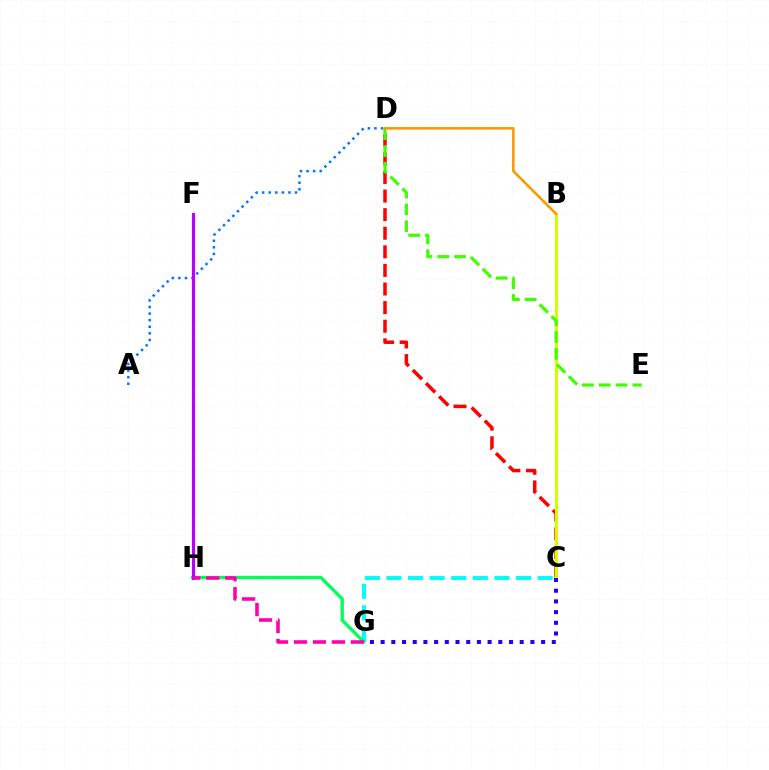{('C', 'D'): [{'color': '#ff0000', 'line_style': 'dashed', 'thickness': 2.53}], ('A', 'D'): [{'color': '#0074ff', 'line_style': 'dotted', 'thickness': 1.79}], ('C', 'G'): [{'color': '#00fff6', 'line_style': 'dashed', 'thickness': 2.93}, {'color': '#2500ff', 'line_style': 'dotted', 'thickness': 2.91}], ('G', 'H'): [{'color': '#00ff5c', 'line_style': 'solid', 'thickness': 2.39}, {'color': '#ff00ac', 'line_style': 'dashed', 'thickness': 2.58}], ('B', 'C'): [{'color': '#d1ff00', 'line_style': 'solid', 'thickness': 2.16}], ('F', 'H'): [{'color': '#b900ff', 'line_style': 'solid', 'thickness': 2.28}], ('D', 'E'): [{'color': '#3dff00', 'line_style': 'dashed', 'thickness': 2.28}], ('B', 'D'): [{'color': '#ff9400', 'line_style': 'solid', 'thickness': 1.81}]}